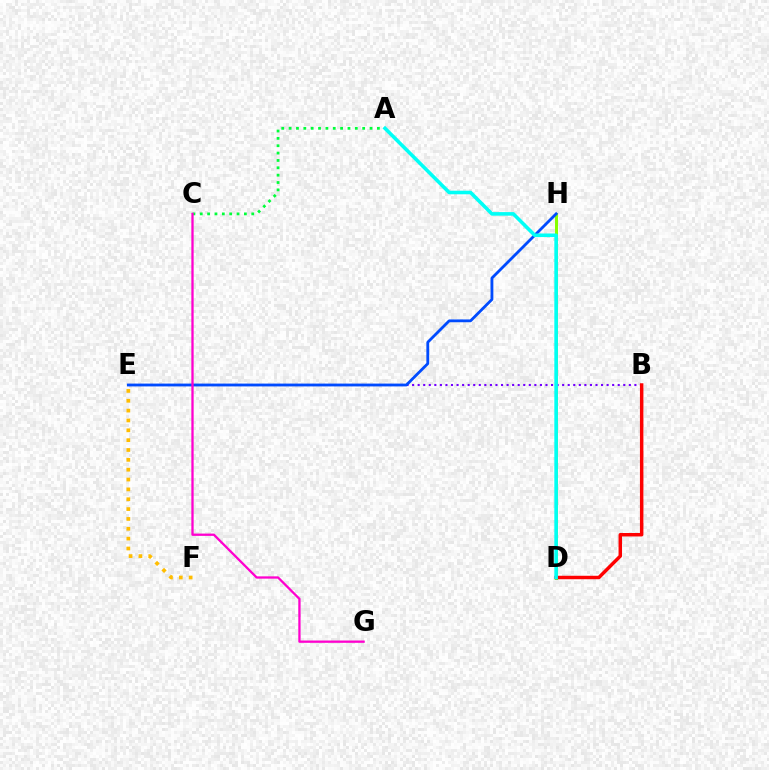{('D', 'H'): [{'color': '#84ff00', 'line_style': 'solid', 'thickness': 2.16}], ('B', 'E'): [{'color': '#7200ff', 'line_style': 'dotted', 'thickness': 1.51}], ('E', 'H'): [{'color': '#004bff', 'line_style': 'solid', 'thickness': 2.02}], ('A', 'C'): [{'color': '#00ff39', 'line_style': 'dotted', 'thickness': 2.0}], ('B', 'D'): [{'color': '#ff0000', 'line_style': 'solid', 'thickness': 2.49}], ('E', 'F'): [{'color': '#ffbd00', 'line_style': 'dotted', 'thickness': 2.68}], ('C', 'G'): [{'color': '#ff00cf', 'line_style': 'solid', 'thickness': 1.65}], ('A', 'D'): [{'color': '#00fff6', 'line_style': 'solid', 'thickness': 2.57}]}